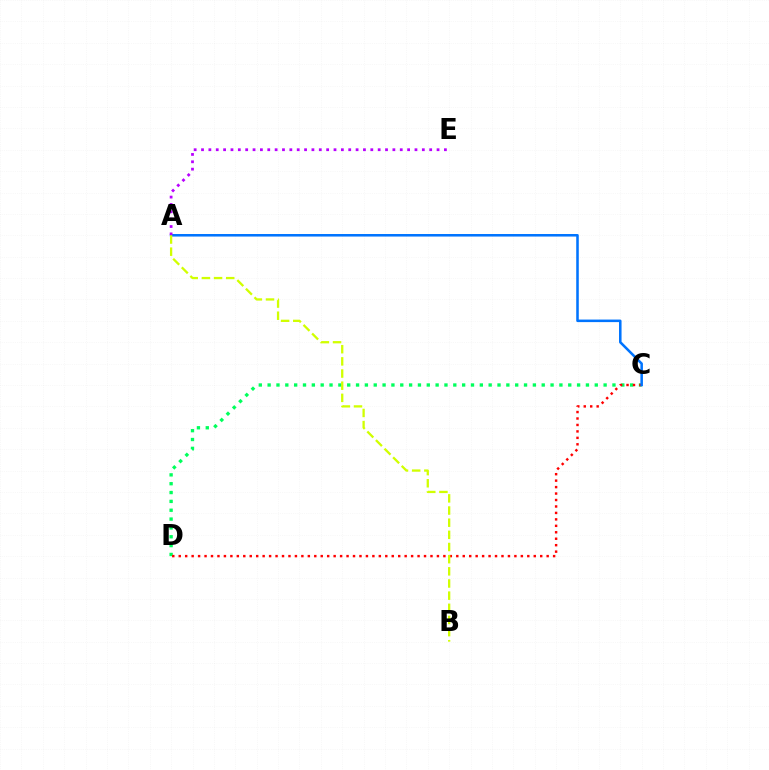{('C', 'D'): [{'color': '#00ff5c', 'line_style': 'dotted', 'thickness': 2.4}, {'color': '#ff0000', 'line_style': 'dotted', 'thickness': 1.75}], ('A', 'C'): [{'color': '#0074ff', 'line_style': 'solid', 'thickness': 1.83}], ('A', 'E'): [{'color': '#b900ff', 'line_style': 'dotted', 'thickness': 2.0}], ('A', 'B'): [{'color': '#d1ff00', 'line_style': 'dashed', 'thickness': 1.65}]}